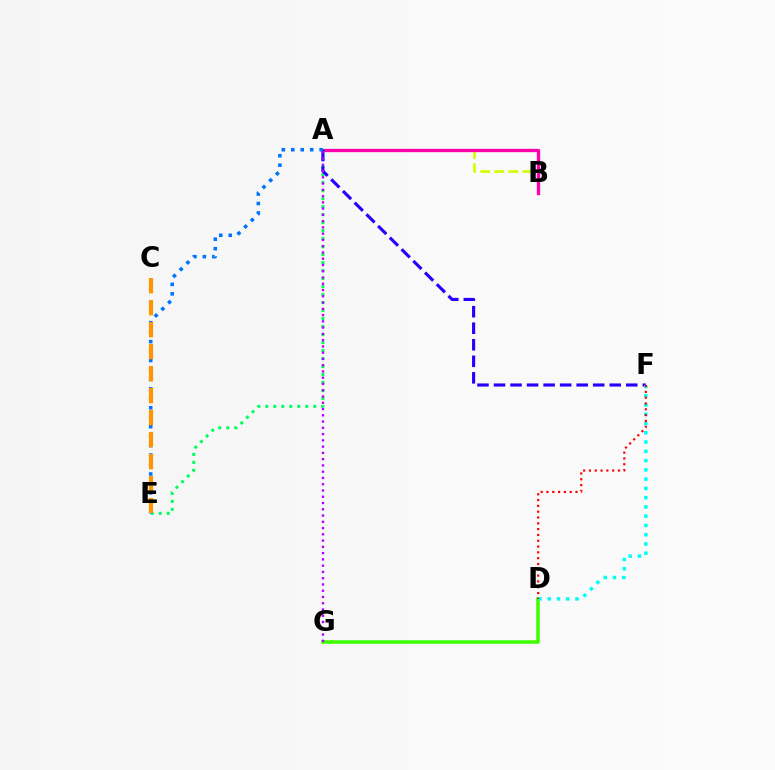{('A', 'B'): [{'color': '#d1ff00', 'line_style': 'dashed', 'thickness': 1.91}, {'color': '#ff00ac', 'line_style': 'solid', 'thickness': 2.38}], ('A', 'E'): [{'color': '#00ff5c', 'line_style': 'dotted', 'thickness': 2.17}, {'color': '#0074ff', 'line_style': 'dotted', 'thickness': 2.57}], ('A', 'F'): [{'color': '#2500ff', 'line_style': 'dashed', 'thickness': 2.25}], ('D', 'G'): [{'color': '#3dff00', 'line_style': 'solid', 'thickness': 2.55}], ('D', 'F'): [{'color': '#00fff6', 'line_style': 'dotted', 'thickness': 2.52}, {'color': '#ff0000', 'line_style': 'dotted', 'thickness': 1.58}], ('A', 'G'): [{'color': '#b900ff', 'line_style': 'dotted', 'thickness': 1.7}], ('C', 'E'): [{'color': '#ff9400', 'line_style': 'dashed', 'thickness': 2.99}]}